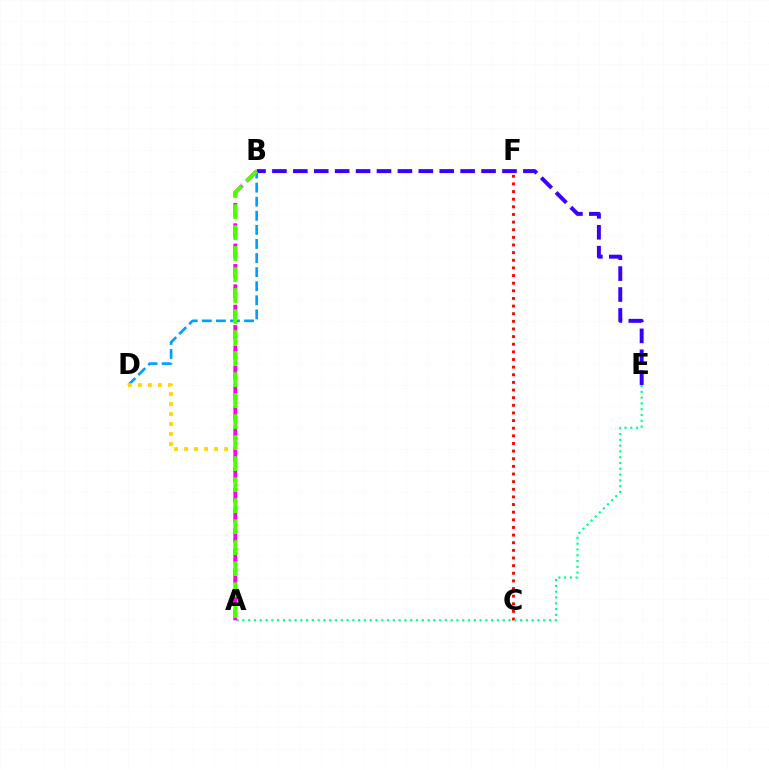{('B', 'D'): [{'color': '#009eff', 'line_style': 'dashed', 'thickness': 1.91}], ('A', 'D'): [{'color': '#ffd500', 'line_style': 'dotted', 'thickness': 2.72}], ('C', 'F'): [{'color': '#ff0000', 'line_style': 'dotted', 'thickness': 2.07}], ('A', 'E'): [{'color': '#00ff86', 'line_style': 'dotted', 'thickness': 1.57}], ('A', 'B'): [{'color': '#ff00ed', 'line_style': 'dashed', 'thickness': 2.77}, {'color': '#4fff00', 'line_style': 'dashed', 'thickness': 2.85}], ('B', 'E'): [{'color': '#3700ff', 'line_style': 'dashed', 'thickness': 2.84}]}